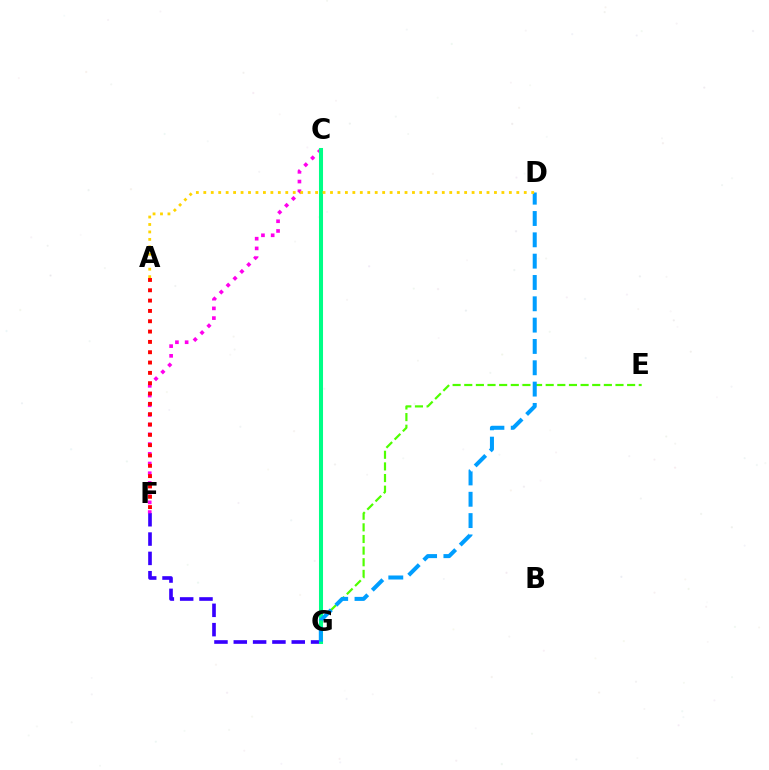{('F', 'G'): [{'color': '#3700ff', 'line_style': 'dashed', 'thickness': 2.62}], ('E', 'G'): [{'color': '#4fff00', 'line_style': 'dashed', 'thickness': 1.58}], ('C', 'F'): [{'color': '#ff00ed', 'line_style': 'dotted', 'thickness': 2.64}], ('A', 'F'): [{'color': '#ff0000', 'line_style': 'dotted', 'thickness': 2.81}], ('C', 'G'): [{'color': '#00ff86', 'line_style': 'solid', 'thickness': 2.91}], ('D', 'G'): [{'color': '#009eff', 'line_style': 'dashed', 'thickness': 2.9}], ('A', 'D'): [{'color': '#ffd500', 'line_style': 'dotted', 'thickness': 2.02}]}